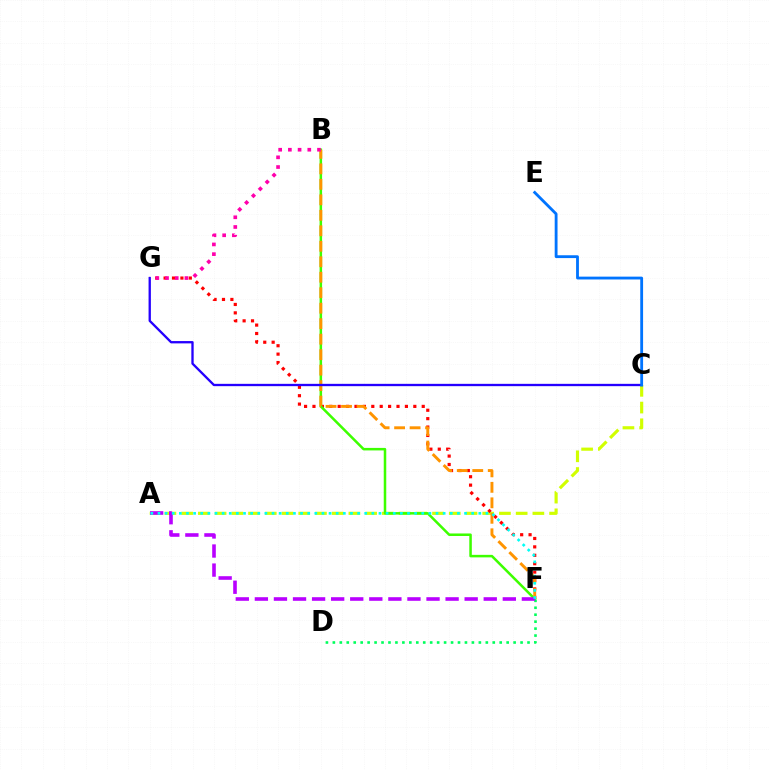{('A', 'C'): [{'color': '#d1ff00', 'line_style': 'dashed', 'thickness': 2.27}], ('F', 'G'): [{'color': '#ff0000', 'line_style': 'dotted', 'thickness': 2.28}], ('B', 'F'): [{'color': '#3dff00', 'line_style': 'solid', 'thickness': 1.82}, {'color': '#ff9400', 'line_style': 'dashed', 'thickness': 2.1}], ('D', 'F'): [{'color': '#00ff5c', 'line_style': 'dotted', 'thickness': 1.89}], ('C', 'G'): [{'color': '#2500ff', 'line_style': 'solid', 'thickness': 1.67}], ('B', 'G'): [{'color': '#ff00ac', 'line_style': 'dotted', 'thickness': 2.64}], ('A', 'F'): [{'color': '#b900ff', 'line_style': 'dashed', 'thickness': 2.59}, {'color': '#00fff6', 'line_style': 'dotted', 'thickness': 1.94}], ('C', 'E'): [{'color': '#0074ff', 'line_style': 'solid', 'thickness': 2.04}]}